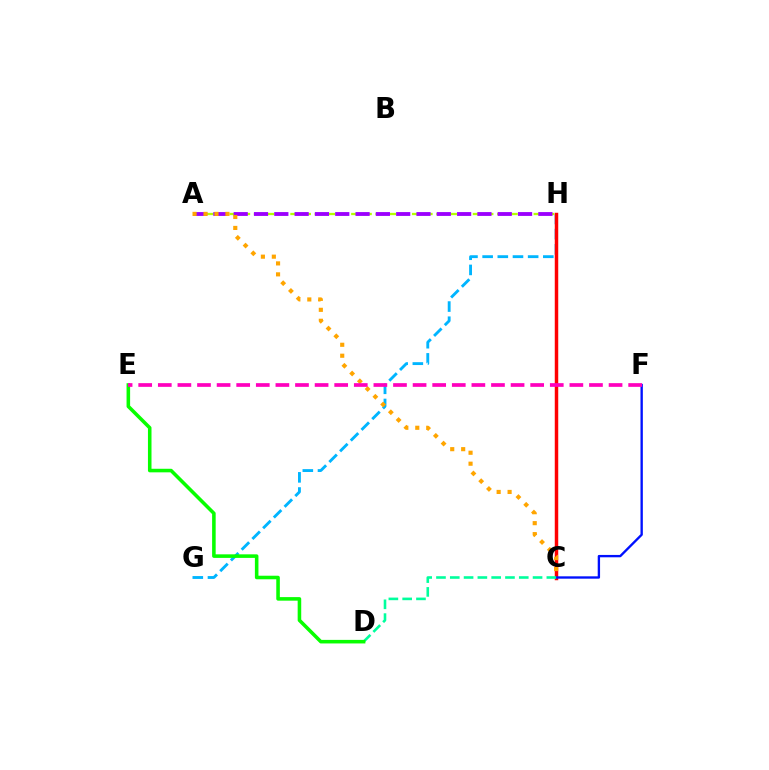{('G', 'H'): [{'color': '#00b5ff', 'line_style': 'dashed', 'thickness': 2.06}], ('A', 'H'): [{'color': '#b3ff00', 'line_style': 'dashed', 'thickness': 1.65}, {'color': '#9b00ff', 'line_style': 'dashed', 'thickness': 2.76}], ('C', 'H'): [{'color': '#ff0000', 'line_style': 'solid', 'thickness': 2.5}], ('C', 'F'): [{'color': '#0010ff', 'line_style': 'solid', 'thickness': 1.7}], ('C', 'D'): [{'color': '#00ff9d', 'line_style': 'dashed', 'thickness': 1.87}], ('D', 'E'): [{'color': '#08ff00', 'line_style': 'solid', 'thickness': 2.56}], ('A', 'C'): [{'color': '#ffa500', 'line_style': 'dotted', 'thickness': 2.98}], ('E', 'F'): [{'color': '#ff00bd', 'line_style': 'dashed', 'thickness': 2.66}]}